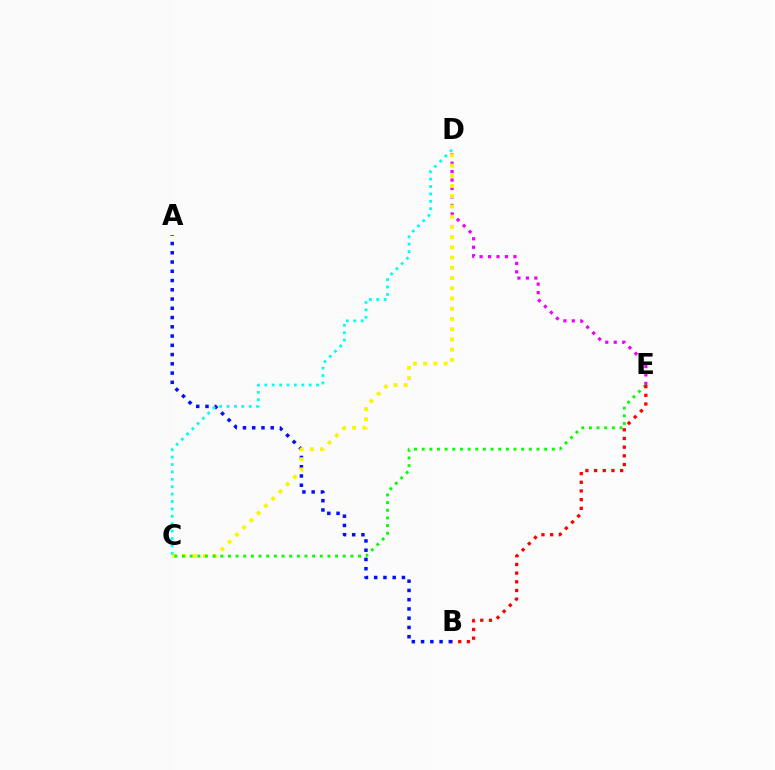{('A', 'B'): [{'color': '#0010ff', 'line_style': 'dotted', 'thickness': 2.51}], ('D', 'E'): [{'color': '#ee00ff', 'line_style': 'dotted', 'thickness': 2.3}], ('C', 'D'): [{'color': '#fcf500', 'line_style': 'dotted', 'thickness': 2.78}, {'color': '#00fff6', 'line_style': 'dotted', 'thickness': 2.01}], ('C', 'E'): [{'color': '#08ff00', 'line_style': 'dotted', 'thickness': 2.08}], ('B', 'E'): [{'color': '#ff0000', 'line_style': 'dotted', 'thickness': 2.36}]}